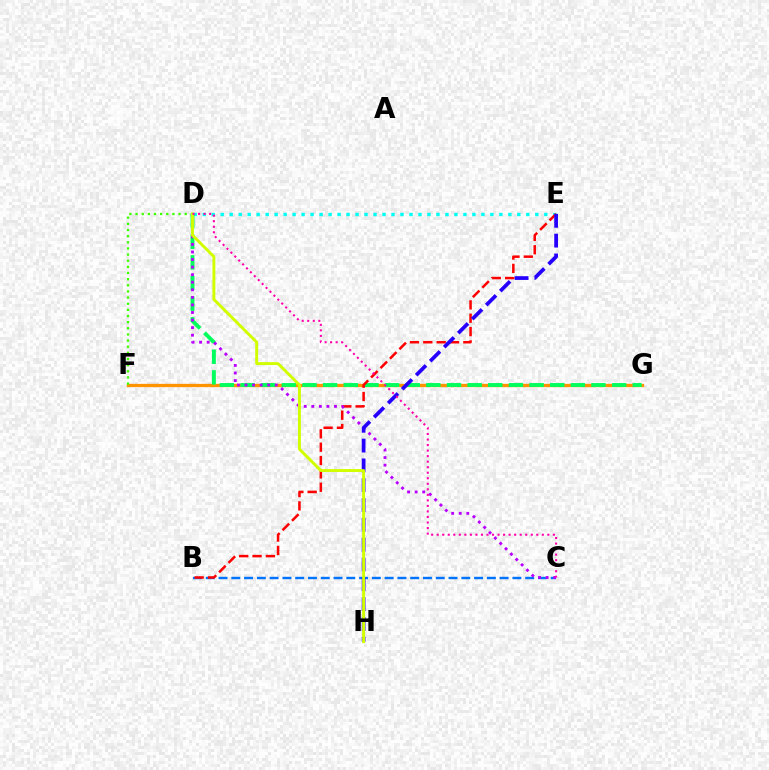{('B', 'C'): [{'color': '#0074ff', 'line_style': 'dashed', 'thickness': 1.74}], ('F', 'G'): [{'color': '#ff9400', 'line_style': 'solid', 'thickness': 2.38}], ('D', 'E'): [{'color': '#00fff6', 'line_style': 'dotted', 'thickness': 2.44}], ('D', 'F'): [{'color': '#3dff00', 'line_style': 'dotted', 'thickness': 1.67}], ('D', 'G'): [{'color': '#00ff5c', 'line_style': 'dashed', 'thickness': 2.8}], ('B', 'E'): [{'color': '#ff0000', 'line_style': 'dashed', 'thickness': 1.81}], ('C', 'D'): [{'color': '#b900ff', 'line_style': 'dotted', 'thickness': 2.06}, {'color': '#ff00ac', 'line_style': 'dotted', 'thickness': 1.5}], ('E', 'H'): [{'color': '#2500ff', 'line_style': 'dashed', 'thickness': 2.69}], ('D', 'H'): [{'color': '#d1ff00', 'line_style': 'solid', 'thickness': 2.11}]}